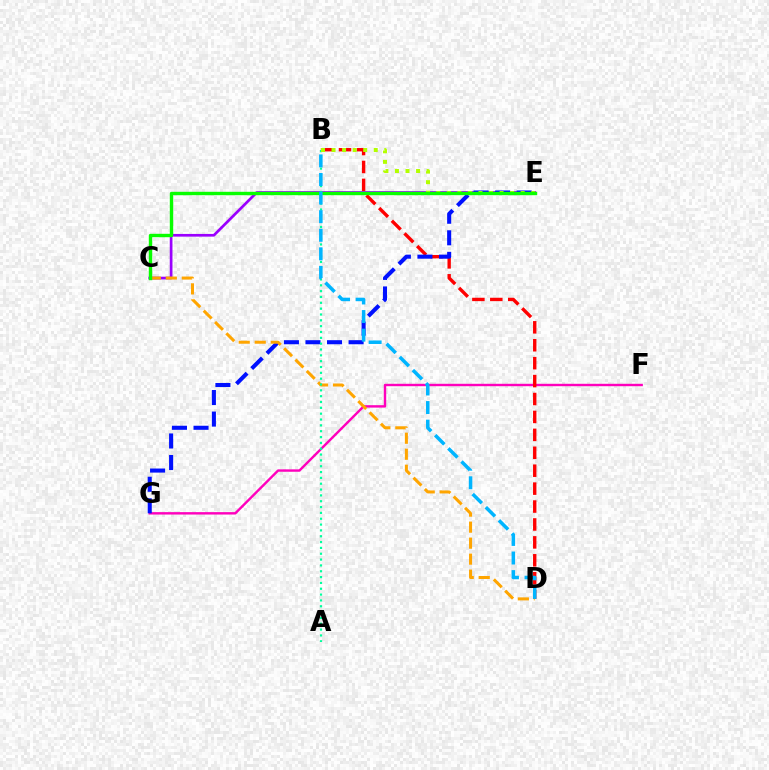{('F', 'G'): [{'color': '#ff00bd', 'line_style': 'solid', 'thickness': 1.73}], ('B', 'D'): [{'color': '#ff0000', 'line_style': 'dashed', 'thickness': 2.43}, {'color': '#00b5ff', 'line_style': 'dashed', 'thickness': 2.53}], ('C', 'E'): [{'color': '#9b00ff', 'line_style': 'solid', 'thickness': 1.94}, {'color': '#08ff00', 'line_style': 'solid', 'thickness': 2.45}], ('E', 'G'): [{'color': '#0010ff', 'line_style': 'dashed', 'thickness': 2.93}], ('C', 'D'): [{'color': '#ffa500', 'line_style': 'dashed', 'thickness': 2.17}], ('A', 'B'): [{'color': '#00ff9d', 'line_style': 'dotted', 'thickness': 1.59}], ('B', 'E'): [{'color': '#b3ff00', 'line_style': 'dotted', 'thickness': 2.87}]}